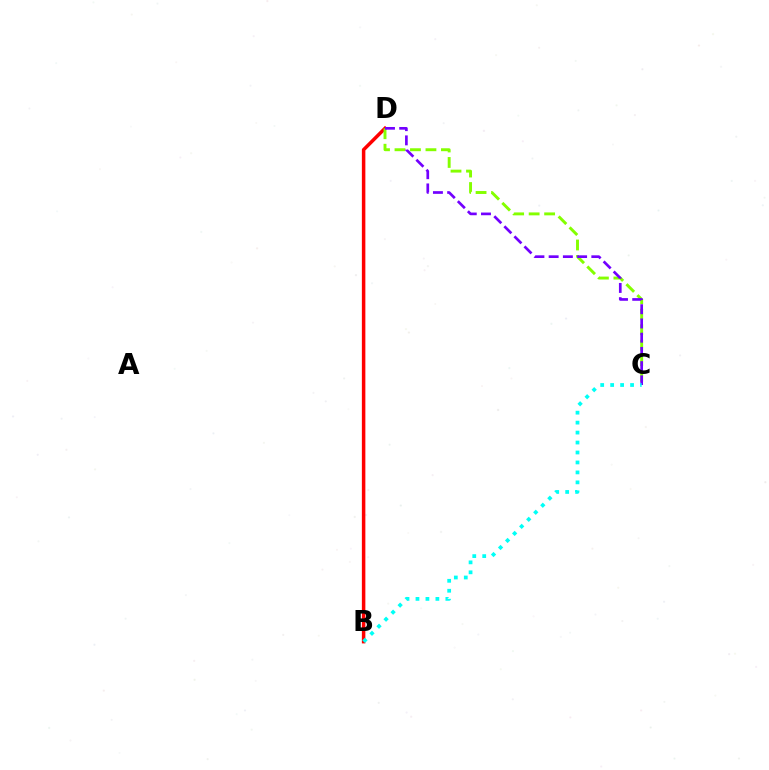{('B', 'D'): [{'color': '#ff0000', 'line_style': 'solid', 'thickness': 2.52}], ('C', 'D'): [{'color': '#84ff00', 'line_style': 'dashed', 'thickness': 2.1}, {'color': '#7200ff', 'line_style': 'dashed', 'thickness': 1.93}], ('B', 'C'): [{'color': '#00fff6', 'line_style': 'dotted', 'thickness': 2.71}]}